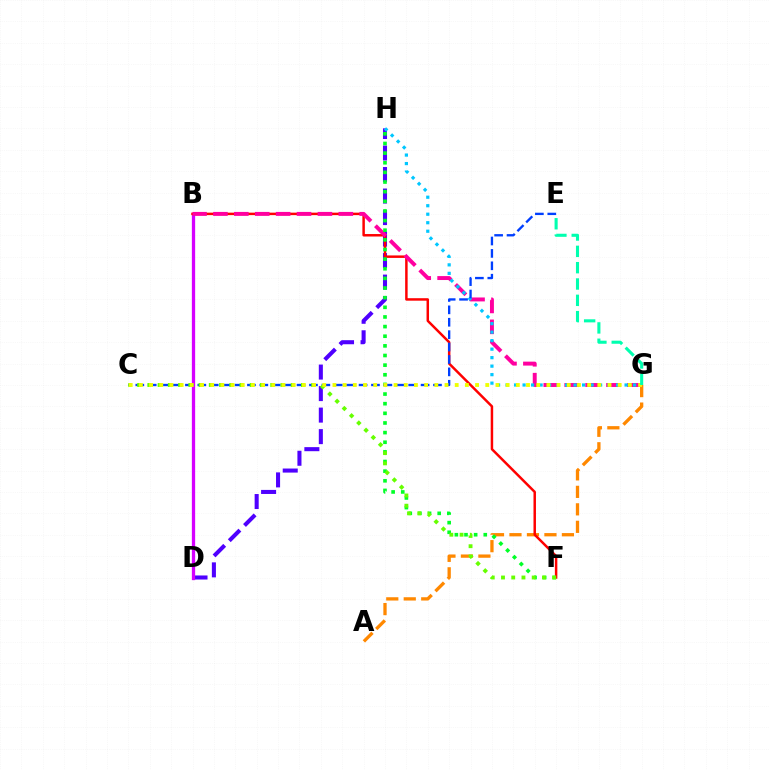{('D', 'H'): [{'color': '#4f00ff', 'line_style': 'dashed', 'thickness': 2.92}], ('A', 'G'): [{'color': '#ff8800', 'line_style': 'dashed', 'thickness': 2.38}], ('B', 'D'): [{'color': '#d600ff', 'line_style': 'solid', 'thickness': 2.37}], ('B', 'F'): [{'color': '#ff0000', 'line_style': 'solid', 'thickness': 1.78}], ('B', 'G'): [{'color': '#ff00a0', 'line_style': 'dashed', 'thickness': 2.84}], ('F', 'H'): [{'color': '#00ff27', 'line_style': 'dotted', 'thickness': 2.62}], ('G', 'H'): [{'color': '#00c7ff', 'line_style': 'dotted', 'thickness': 2.31}], ('C', 'E'): [{'color': '#003fff', 'line_style': 'dashed', 'thickness': 1.68}], ('C', 'F'): [{'color': '#66ff00', 'line_style': 'dotted', 'thickness': 2.78}], ('C', 'G'): [{'color': '#eeff00', 'line_style': 'dotted', 'thickness': 2.77}], ('E', 'G'): [{'color': '#00ffaf', 'line_style': 'dashed', 'thickness': 2.22}]}